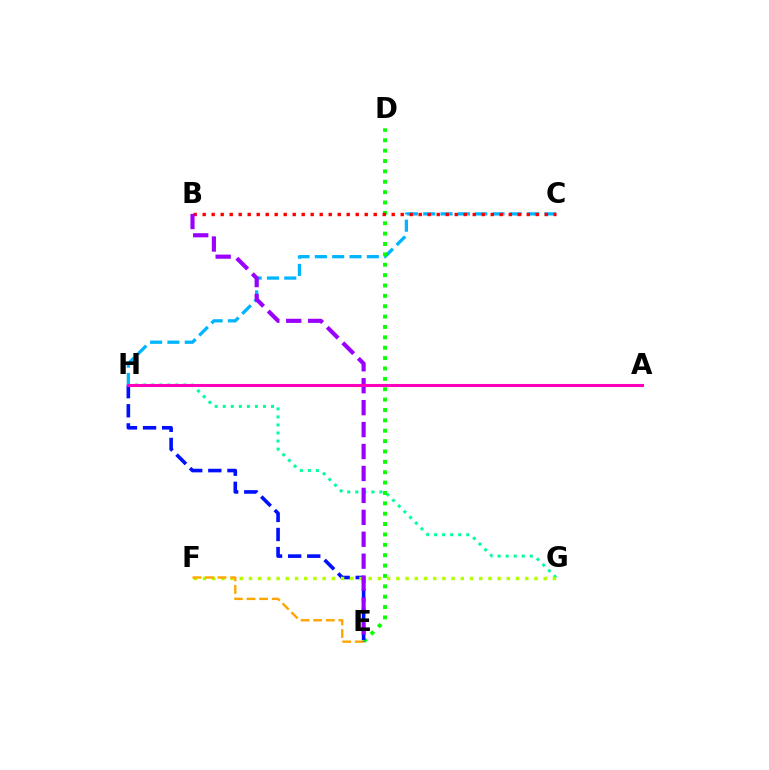{('G', 'H'): [{'color': '#00ff9d', 'line_style': 'dotted', 'thickness': 2.19}], ('C', 'H'): [{'color': '#00b5ff', 'line_style': 'dashed', 'thickness': 2.35}], ('D', 'E'): [{'color': '#08ff00', 'line_style': 'dotted', 'thickness': 2.82}], ('E', 'H'): [{'color': '#0010ff', 'line_style': 'dashed', 'thickness': 2.6}], ('F', 'G'): [{'color': '#b3ff00', 'line_style': 'dotted', 'thickness': 2.5}], ('E', 'F'): [{'color': '#ffa500', 'line_style': 'dashed', 'thickness': 1.71}], ('B', 'C'): [{'color': '#ff0000', 'line_style': 'dotted', 'thickness': 2.45}], ('B', 'E'): [{'color': '#9b00ff', 'line_style': 'dashed', 'thickness': 2.98}], ('A', 'H'): [{'color': '#ff00bd', 'line_style': 'solid', 'thickness': 2.21}]}